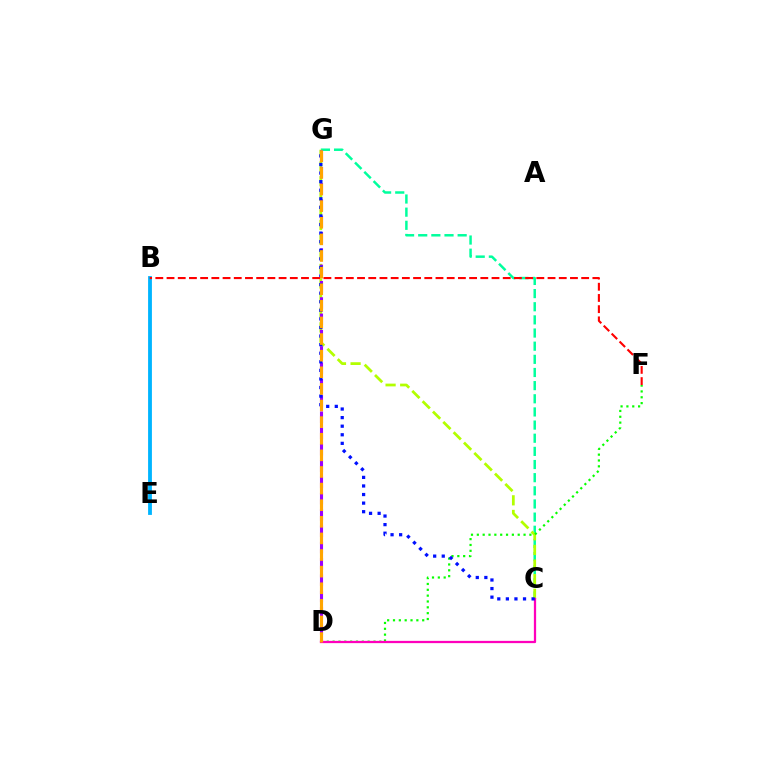{('C', 'G'): [{'color': '#00ff9d', 'line_style': 'dashed', 'thickness': 1.79}, {'color': '#b3ff00', 'line_style': 'dashed', 'thickness': 1.99}, {'color': '#0010ff', 'line_style': 'dotted', 'thickness': 2.33}], ('B', 'E'): [{'color': '#00b5ff', 'line_style': 'solid', 'thickness': 2.75}], ('D', 'F'): [{'color': '#08ff00', 'line_style': 'dotted', 'thickness': 1.59}], ('D', 'G'): [{'color': '#9b00ff', 'line_style': 'dashed', 'thickness': 2.22}, {'color': '#ffa500', 'line_style': 'dashed', 'thickness': 2.26}], ('C', 'D'): [{'color': '#ff00bd', 'line_style': 'solid', 'thickness': 1.63}], ('B', 'F'): [{'color': '#ff0000', 'line_style': 'dashed', 'thickness': 1.52}]}